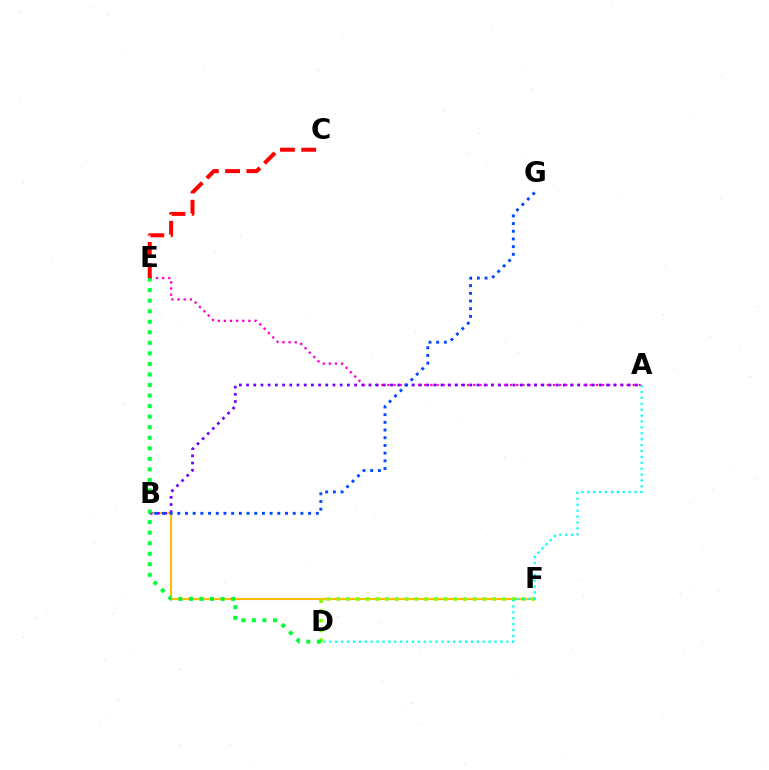{('B', 'F'): [{'color': '#ffbd00', 'line_style': 'solid', 'thickness': 1.51}], ('A', 'E'): [{'color': '#ff00cf', 'line_style': 'dotted', 'thickness': 1.67}], ('C', 'E'): [{'color': '#ff0000', 'line_style': 'dashed', 'thickness': 2.88}], ('A', 'B'): [{'color': '#7200ff', 'line_style': 'dotted', 'thickness': 1.96}], ('D', 'F'): [{'color': '#84ff00', 'line_style': 'dotted', 'thickness': 2.65}], ('D', 'E'): [{'color': '#00ff39', 'line_style': 'dotted', 'thickness': 2.87}], ('B', 'G'): [{'color': '#004bff', 'line_style': 'dotted', 'thickness': 2.09}], ('A', 'D'): [{'color': '#00fff6', 'line_style': 'dotted', 'thickness': 1.6}]}